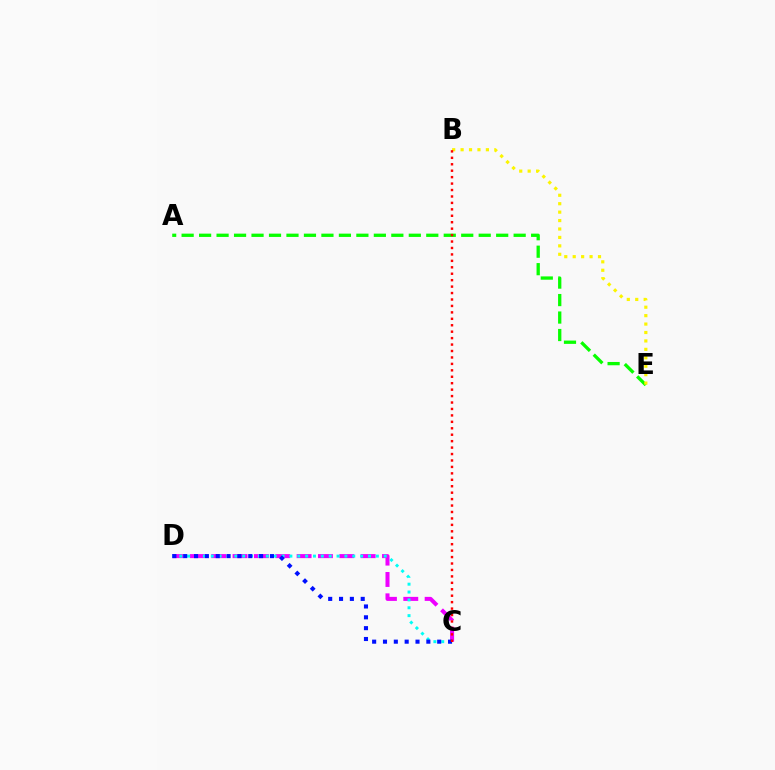{('C', 'D'): [{'color': '#ee00ff', 'line_style': 'dashed', 'thickness': 2.9}, {'color': '#00fff6', 'line_style': 'dotted', 'thickness': 2.14}, {'color': '#0010ff', 'line_style': 'dotted', 'thickness': 2.95}], ('A', 'E'): [{'color': '#08ff00', 'line_style': 'dashed', 'thickness': 2.37}], ('B', 'E'): [{'color': '#fcf500', 'line_style': 'dotted', 'thickness': 2.29}], ('B', 'C'): [{'color': '#ff0000', 'line_style': 'dotted', 'thickness': 1.75}]}